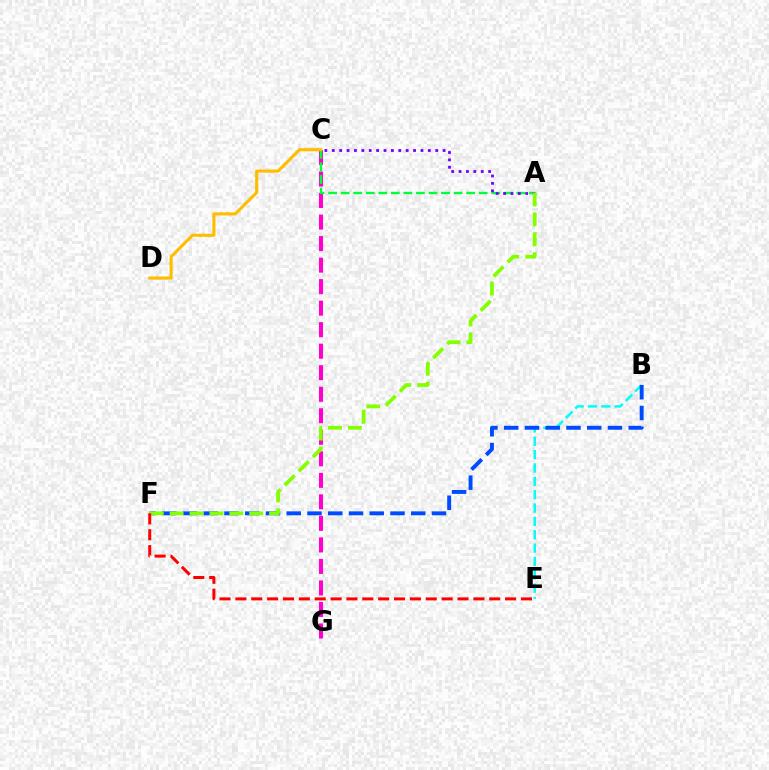{('C', 'G'): [{'color': '#ff00cf', 'line_style': 'dashed', 'thickness': 2.92}], ('A', 'C'): [{'color': '#00ff39', 'line_style': 'dashed', 'thickness': 1.7}, {'color': '#7200ff', 'line_style': 'dotted', 'thickness': 2.01}], ('C', 'D'): [{'color': '#ffbd00', 'line_style': 'solid', 'thickness': 2.23}], ('B', 'E'): [{'color': '#00fff6', 'line_style': 'dashed', 'thickness': 1.81}], ('B', 'F'): [{'color': '#004bff', 'line_style': 'dashed', 'thickness': 2.82}], ('A', 'F'): [{'color': '#84ff00', 'line_style': 'dashed', 'thickness': 2.7}], ('E', 'F'): [{'color': '#ff0000', 'line_style': 'dashed', 'thickness': 2.16}]}